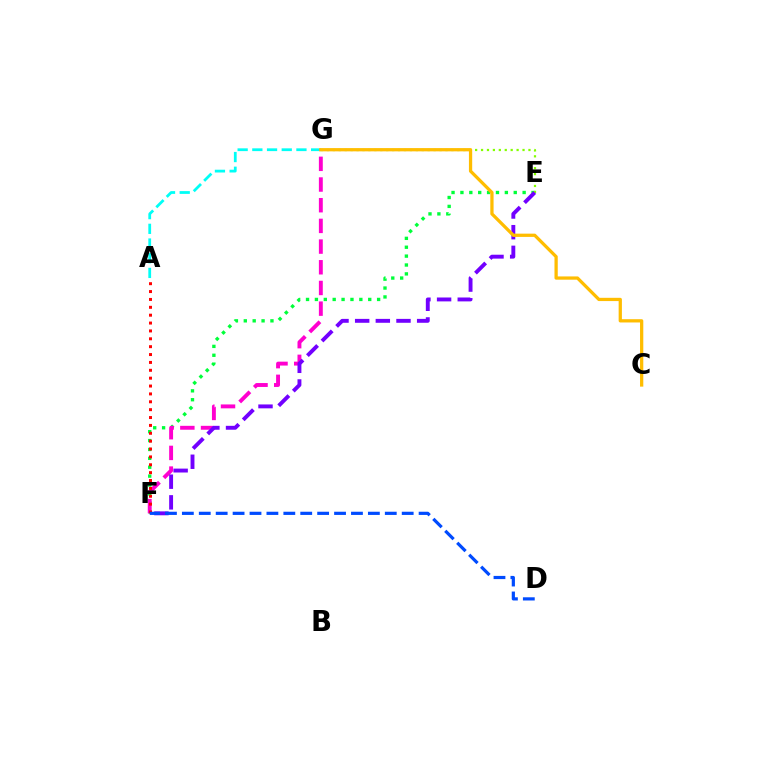{('A', 'G'): [{'color': '#00fff6', 'line_style': 'dashed', 'thickness': 2.0}], ('E', 'F'): [{'color': '#00ff39', 'line_style': 'dotted', 'thickness': 2.41}, {'color': '#7200ff', 'line_style': 'dashed', 'thickness': 2.81}], ('E', 'G'): [{'color': '#84ff00', 'line_style': 'dotted', 'thickness': 1.61}], ('F', 'G'): [{'color': '#ff00cf', 'line_style': 'dashed', 'thickness': 2.81}], ('C', 'G'): [{'color': '#ffbd00', 'line_style': 'solid', 'thickness': 2.35}], ('A', 'F'): [{'color': '#ff0000', 'line_style': 'dotted', 'thickness': 2.14}], ('D', 'F'): [{'color': '#004bff', 'line_style': 'dashed', 'thickness': 2.3}]}